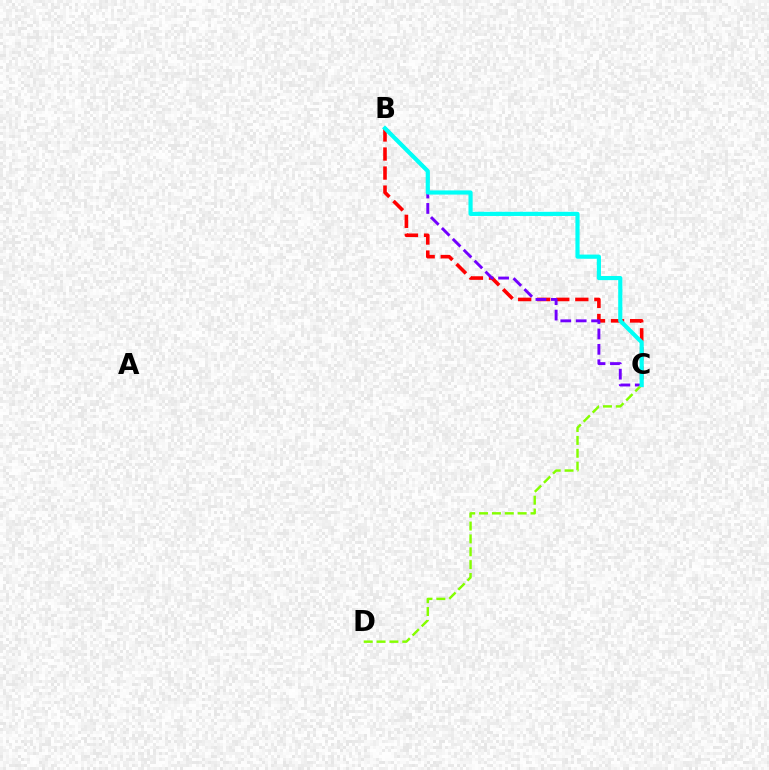{('B', 'C'): [{'color': '#ff0000', 'line_style': 'dashed', 'thickness': 2.59}, {'color': '#7200ff', 'line_style': 'dashed', 'thickness': 2.09}, {'color': '#00fff6', 'line_style': 'solid', 'thickness': 2.99}], ('C', 'D'): [{'color': '#84ff00', 'line_style': 'dashed', 'thickness': 1.75}]}